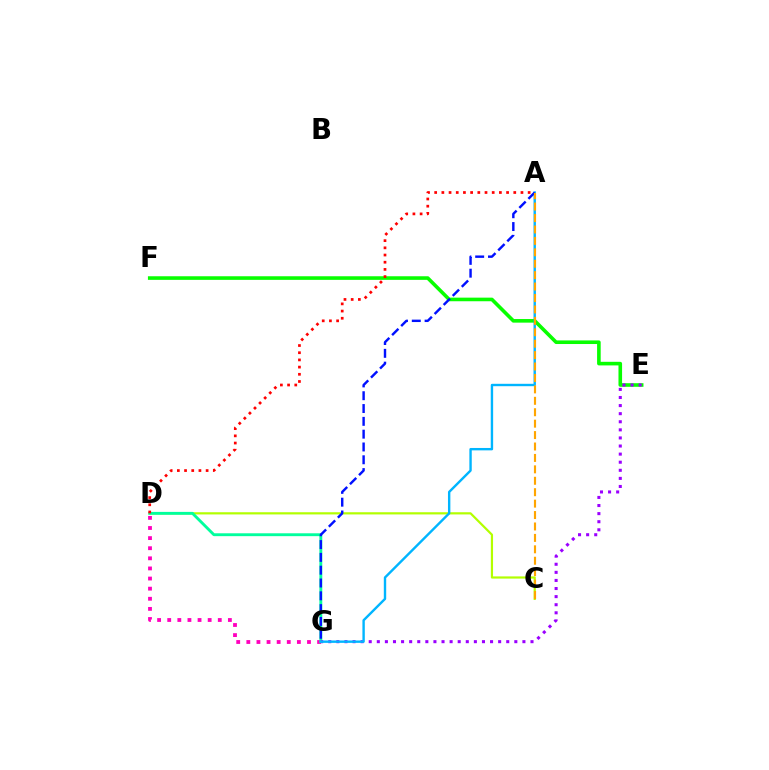{('C', 'D'): [{'color': '#b3ff00', 'line_style': 'solid', 'thickness': 1.58}], ('D', 'G'): [{'color': '#ff00bd', 'line_style': 'dotted', 'thickness': 2.75}, {'color': '#00ff9d', 'line_style': 'solid', 'thickness': 2.07}], ('E', 'F'): [{'color': '#08ff00', 'line_style': 'solid', 'thickness': 2.59}], ('E', 'G'): [{'color': '#9b00ff', 'line_style': 'dotted', 'thickness': 2.2}], ('A', 'G'): [{'color': '#00b5ff', 'line_style': 'solid', 'thickness': 1.72}, {'color': '#0010ff', 'line_style': 'dashed', 'thickness': 1.74}], ('A', 'C'): [{'color': '#ffa500', 'line_style': 'dashed', 'thickness': 1.55}], ('A', 'D'): [{'color': '#ff0000', 'line_style': 'dotted', 'thickness': 1.95}]}